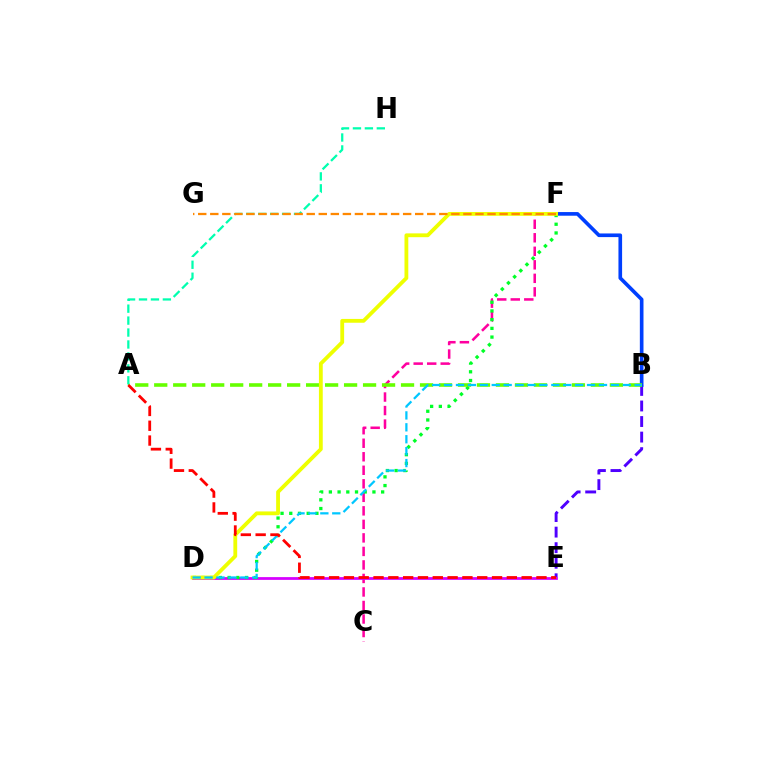{('C', 'F'): [{'color': '#ff00a0', 'line_style': 'dashed', 'thickness': 1.84}], ('B', 'E'): [{'color': '#4f00ff', 'line_style': 'dashed', 'thickness': 2.11}], ('D', 'E'): [{'color': '#d600ff', 'line_style': 'solid', 'thickness': 1.99}], ('B', 'F'): [{'color': '#003fff', 'line_style': 'solid', 'thickness': 2.63}], ('D', 'F'): [{'color': '#00ff27', 'line_style': 'dotted', 'thickness': 2.37}, {'color': '#eeff00', 'line_style': 'solid', 'thickness': 2.75}], ('A', 'B'): [{'color': '#66ff00', 'line_style': 'dashed', 'thickness': 2.58}], ('A', 'H'): [{'color': '#00ffaf', 'line_style': 'dashed', 'thickness': 1.62}], ('B', 'D'): [{'color': '#00c7ff', 'line_style': 'dashed', 'thickness': 1.62}], ('F', 'G'): [{'color': '#ff8800', 'line_style': 'dashed', 'thickness': 1.64}], ('A', 'E'): [{'color': '#ff0000', 'line_style': 'dashed', 'thickness': 2.01}]}